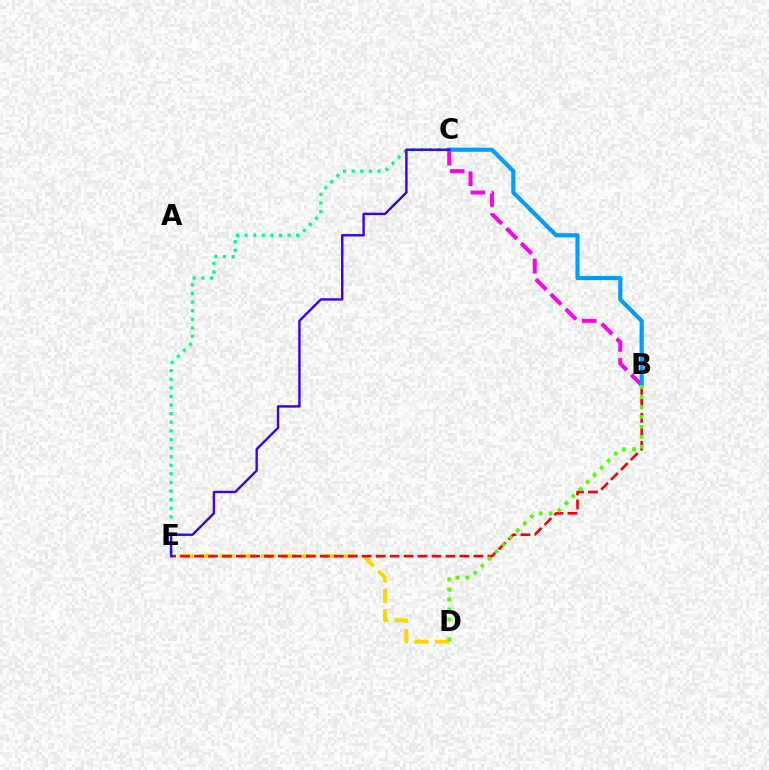{('B', 'C'): [{'color': '#ff00ed', 'line_style': 'dashed', 'thickness': 2.86}, {'color': '#009eff', 'line_style': 'solid', 'thickness': 2.99}], ('D', 'E'): [{'color': '#ffd500', 'line_style': 'dashed', 'thickness': 2.79}], ('B', 'E'): [{'color': '#ff0000', 'line_style': 'dashed', 'thickness': 1.9}], ('C', 'E'): [{'color': '#00ff86', 'line_style': 'dotted', 'thickness': 2.34}, {'color': '#3700ff', 'line_style': 'solid', 'thickness': 1.73}], ('B', 'D'): [{'color': '#4fff00', 'line_style': 'dotted', 'thickness': 2.72}]}